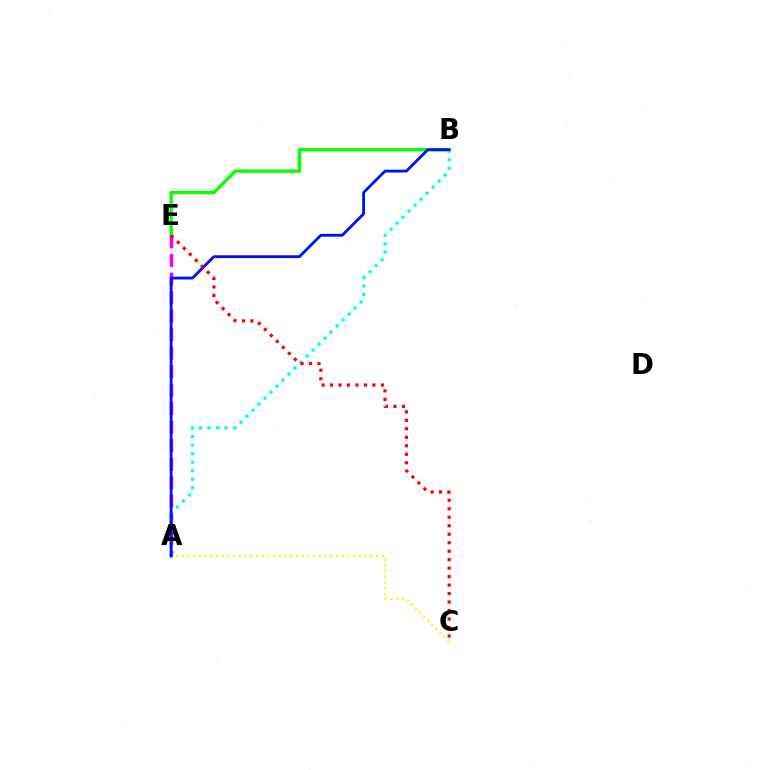{('B', 'E'): [{'color': '#08ff00', 'line_style': 'solid', 'thickness': 2.4}], ('A', 'E'): [{'color': '#ee00ff', 'line_style': 'dashed', 'thickness': 2.52}], ('A', 'C'): [{'color': '#fcf500', 'line_style': 'dotted', 'thickness': 1.55}], ('A', 'B'): [{'color': '#00fff6', 'line_style': 'dotted', 'thickness': 2.31}, {'color': '#0010ff', 'line_style': 'solid', 'thickness': 2.03}], ('C', 'E'): [{'color': '#ff0000', 'line_style': 'dotted', 'thickness': 2.3}]}